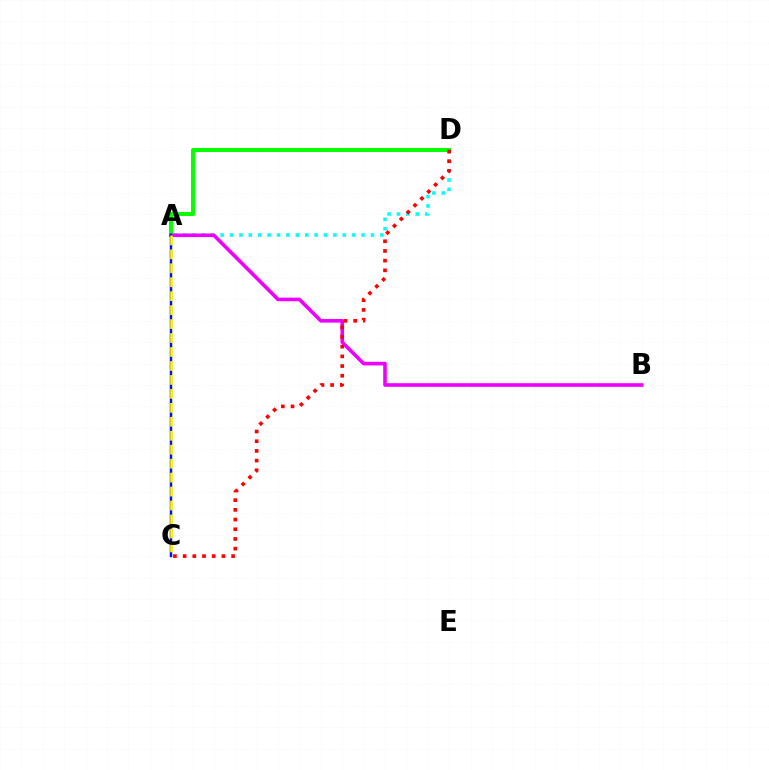{('A', 'D'): [{'color': '#08ff00', 'line_style': 'solid', 'thickness': 2.86}, {'color': '#00fff6', 'line_style': 'dotted', 'thickness': 2.55}], ('A', 'B'): [{'color': '#ee00ff', 'line_style': 'solid', 'thickness': 2.59}], ('C', 'D'): [{'color': '#ff0000', 'line_style': 'dotted', 'thickness': 2.63}], ('A', 'C'): [{'color': '#0010ff', 'line_style': 'solid', 'thickness': 1.77}, {'color': '#fcf500', 'line_style': 'dashed', 'thickness': 1.9}]}